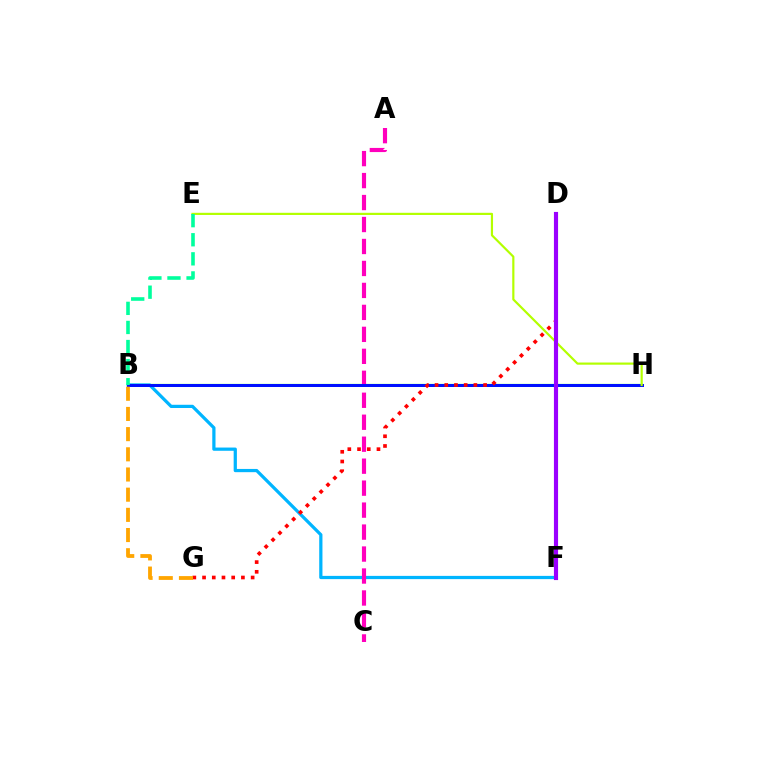{('B', 'H'): [{'color': '#08ff00', 'line_style': 'solid', 'thickness': 1.59}, {'color': '#0010ff', 'line_style': 'solid', 'thickness': 2.16}], ('B', 'F'): [{'color': '#00b5ff', 'line_style': 'solid', 'thickness': 2.33}], ('A', 'C'): [{'color': '#ff00bd', 'line_style': 'dashed', 'thickness': 2.98}], ('D', 'G'): [{'color': '#ff0000', 'line_style': 'dotted', 'thickness': 2.64}], ('E', 'H'): [{'color': '#b3ff00', 'line_style': 'solid', 'thickness': 1.57}], ('B', 'G'): [{'color': '#ffa500', 'line_style': 'dashed', 'thickness': 2.74}], ('B', 'E'): [{'color': '#00ff9d', 'line_style': 'dashed', 'thickness': 2.59}], ('D', 'F'): [{'color': '#9b00ff', 'line_style': 'solid', 'thickness': 2.98}]}